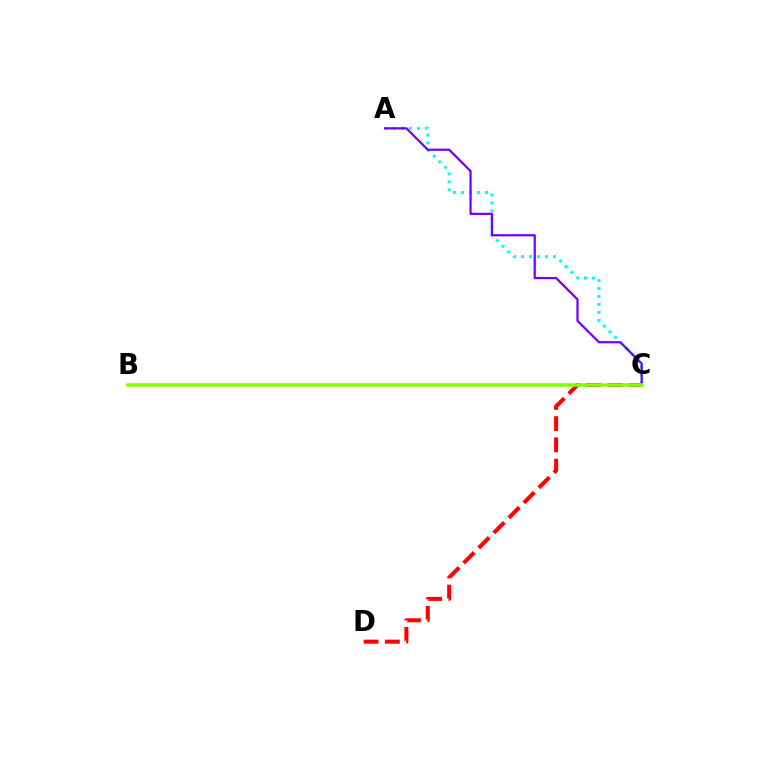{('C', 'D'): [{'color': '#ff0000', 'line_style': 'dashed', 'thickness': 2.89}], ('A', 'C'): [{'color': '#00fff6', 'line_style': 'dotted', 'thickness': 2.17}, {'color': '#7200ff', 'line_style': 'solid', 'thickness': 1.61}], ('B', 'C'): [{'color': '#84ff00', 'line_style': 'solid', 'thickness': 2.53}]}